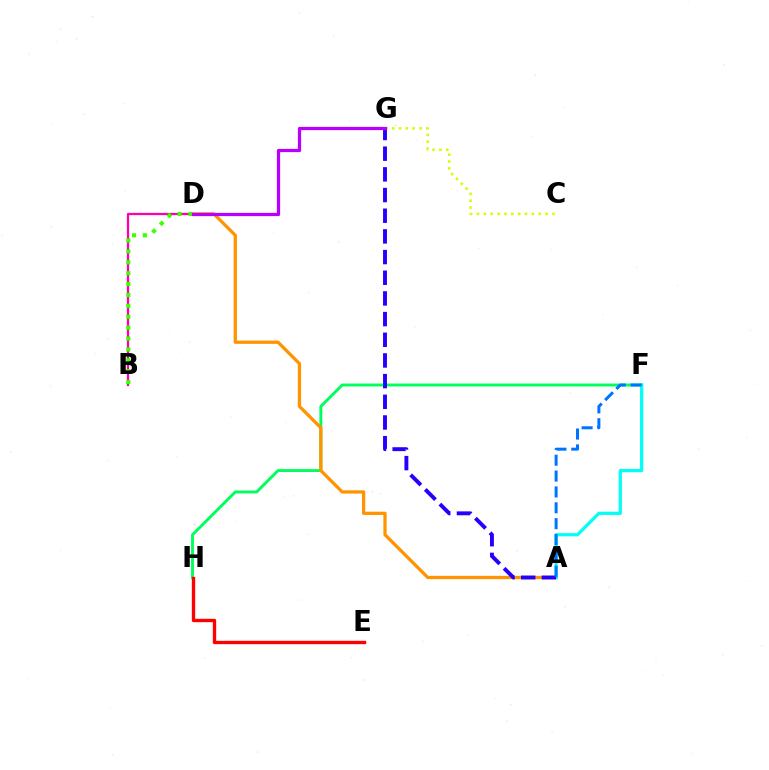{('F', 'H'): [{'color': '#00ff5c', 'line_style': 'solid', 'thickness': 2.1}], ('A', 'D'): [{'color': '#ff9400', 'line_style': 'solid', 'thickness': 2.35}], ('B', 'D'): [{'color': '#ff00ac', 'line_style': 'solid', 'thickness': 1.62}, {'color': '#3dff00', 'line_style': 'dotted', 'thickness': 2.96}], ('A', 'F'): [{'color': '#00fff6', 'line_style': 'solid', 'thickness': 2.33}, {'color': '#0074ff', 'line_style': 'dashed', 'thickness': 2.15}], ('A', 'G'): [{'color': '#2500ff', 'line_style': 'dashed', 'thickness': 2.81}], ('E', 'H'): [{'color': '#ff0000', 'line_style': 'solid', 'thickness': 2.42}], ('C', 'G'): [{'color': '#d1ff00', 'line_style': 'dotted', 'thickness': 1.86}], ('D', 'G'): [{'color': '#b900ff', 'line_style': 'solid', 'thickness': 2.34}]}